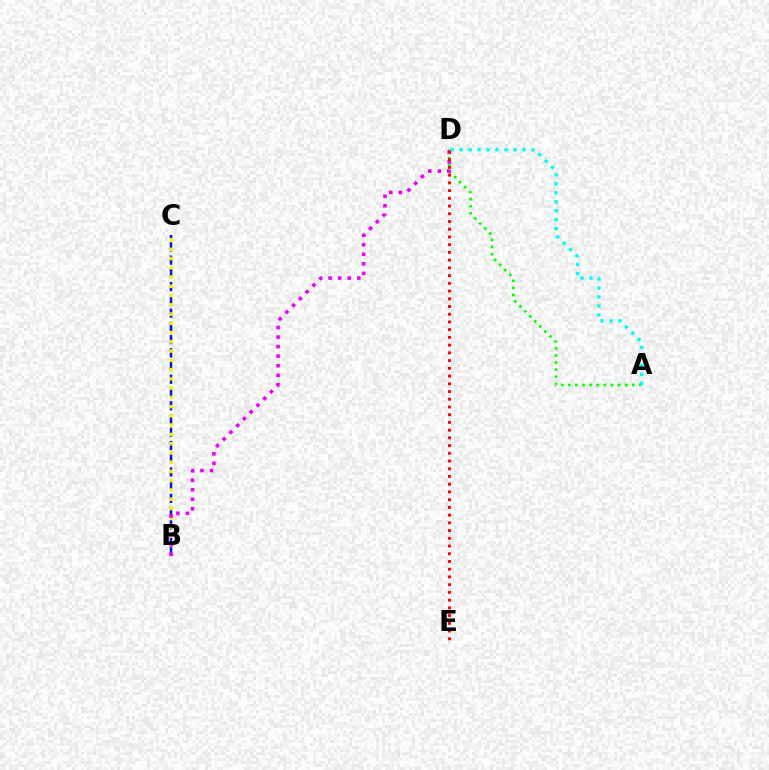{('B', 'C'): [{'color': '#0010ff', 'line_style': 'dashed', 'thickness': 1.8}, {'color': '#fcf500', 'line_style': 'dotted', 'thickness': 2.52}], ('A', 'D'): [{'color': '#08ff00', 'line_style': 'dotted', 'thickness': 1.93}, {'color': '#00fff6', 'line_style': 'dotted', 'thickness': 2.44}], ('B', 'D'): [{'color': '#ee00ff', 'line_style': 'dotted', 'thickness': 2.6}], ('D', 'E'): [{'color': '#ff0000', 'line_style': 'dotted', 'thickness': 2.1}]}